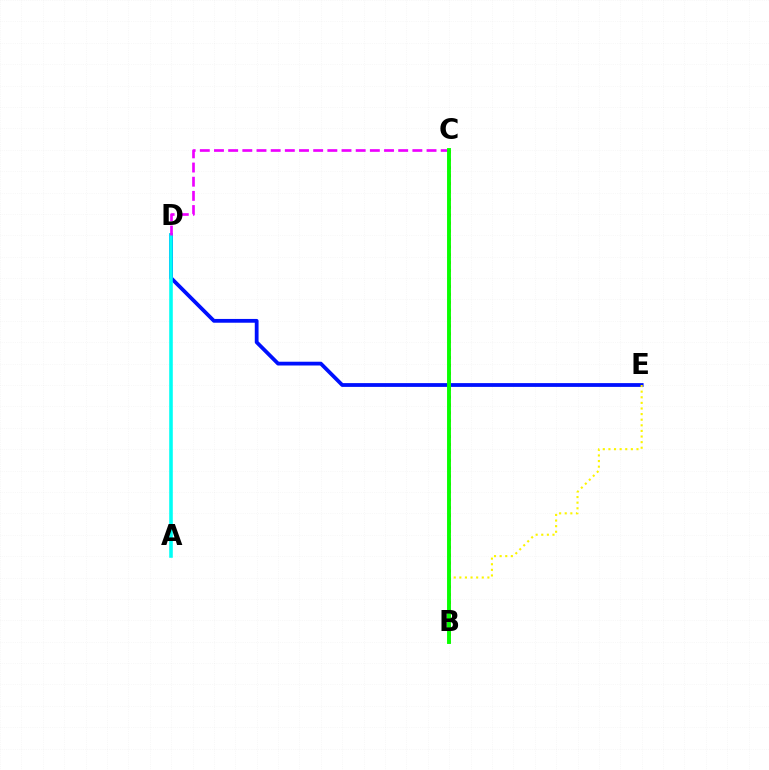{('D', 'E'): [{'color': '#0010ff', 'line_style': 'solid', 'thickness': 2.72}], ('A', 'D'): [{'color': '#00fff6', 'line_style': 'solid', 'thickness': 2.58}], ('B', 'C'): [{'color': '#ff0000', 'line_style': 'dotted', 'thickness': 2.15}, {'color': '#08ff00', 'line_style': 'solid', 'thickness': 2.81}], ('C', 'D'): [{'color': '#ee00ff', 'line_style': 'dashed', 'thickness': 1.93}], ('B', 'E'): [{'color': '#fcf500', 'line_style': 'dotted', 'thickness': 1.52}]}